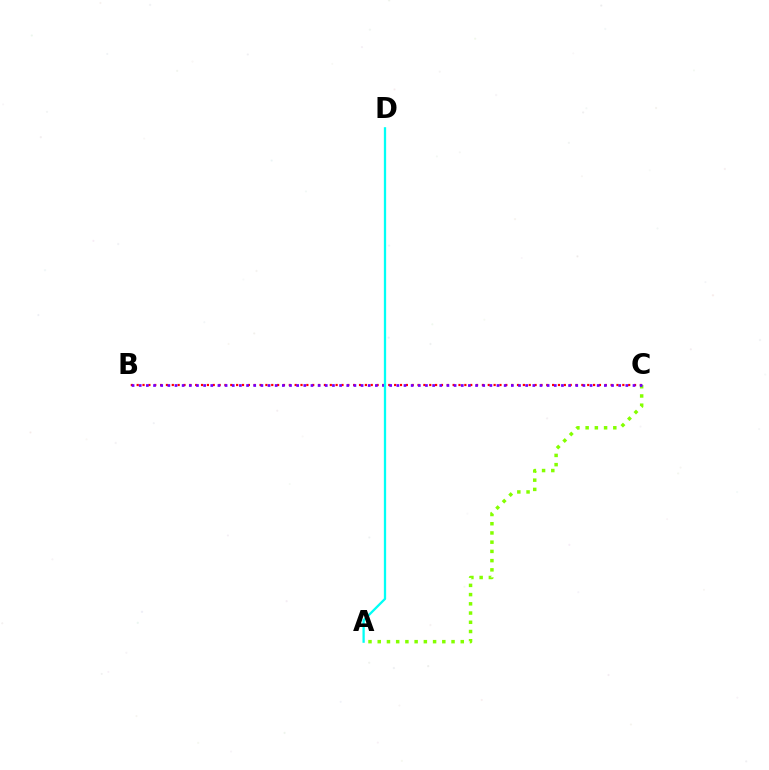{('A', 'C'): [{'color': '#84ff00', 'line_style': 'dotted', 'thickness': 2.51}], ('B', 'C'): [{'color': '#ff0000', 'line_style': 'dotted', 'thickness': 1.59}, {'color': '#7200ff', 'line_style': 'dotted', 'thickness': 1.94}], ('A', 'D'): [{'color': '#00fff6', 'line_style': 'solid', 'thickness': 1.65}]}